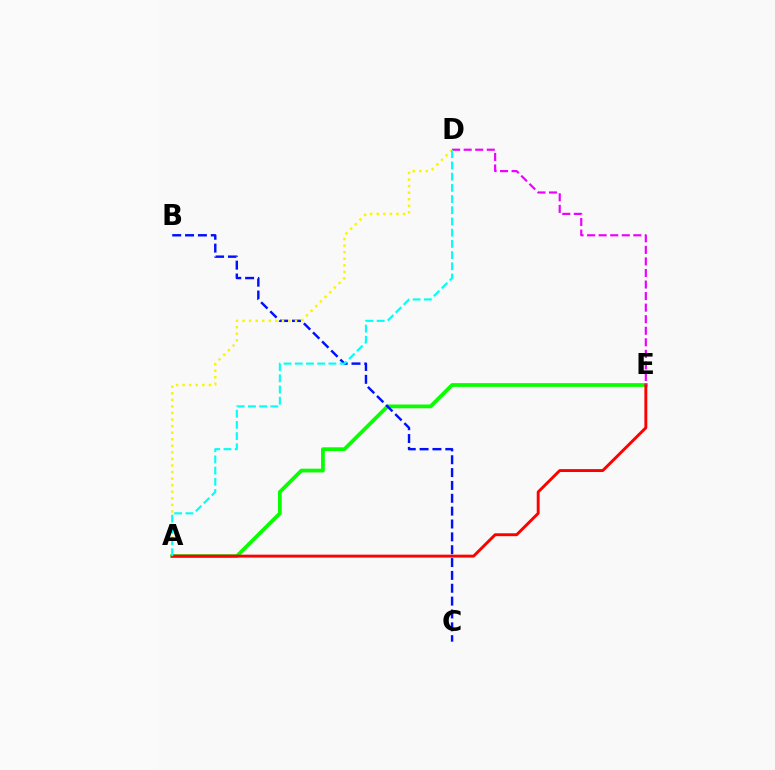{('A', 'E'): [{'color': '#08ff00', 'line_style': 'solid', 'thickness': 2.7}, {'color': '#ff0000', 'line_style': 'solid', 'thickness': 2.1}], ('B', 'C'): [{'color': '#0010ff', 'line_style': 'dashed', 'thickness': 1.75}], ('D', 'E'): [{'color': '#ee00ff', 'line_style': 'dashed', 'thickness': 1.57}], ('A', 'D'): [{'color': '#fcf500', 'line_style': 'dotted', 'thickness': 1.78}, {'color': '#00fff6', 'line_style': 'dashed', 'thickness': 1.52}]}